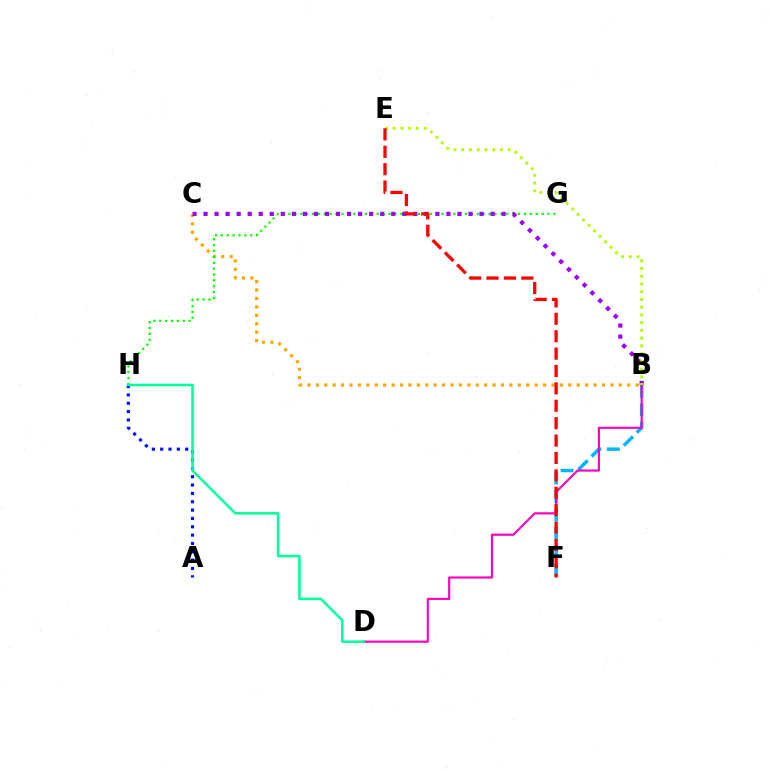{('B', 'F'): [{'color': '#00b5ff', 'line_style': 'dashed', 'thickness': 2.5}], ('B', 'D'): [{'color': '#ff00bd', 'line_style': 'solid', 'thickness': 1.54}], ('A', 'H'): [{'color': '#0010ff', 'line_style': 'dotted', 'thickness': 2.27}], ('B', 'C'): [{'color': '#ffa500', 'line_style': 'dotted', 'thickness': 2.29}, {'color': '#9b00ff', 'line_style': 'dotted', 'thickness': 3.0}], ('G', 'H'): [{'color': '#08ff00', 'line_style': 'dotted', 'thickness': 1.6}], ('D', 'H'): [{'color': '#00ff9d', 'line_style': 'solid', 'thickness': 1.81}], ('B', 'E'): [{'color': '#b3ff00', 'line_style': 'dotted', 'thickness': 2.1}], ('E', 'F'): [{'color': '#ff0000', 'line_style': 'dashed', 'thickness': 2.36}]}